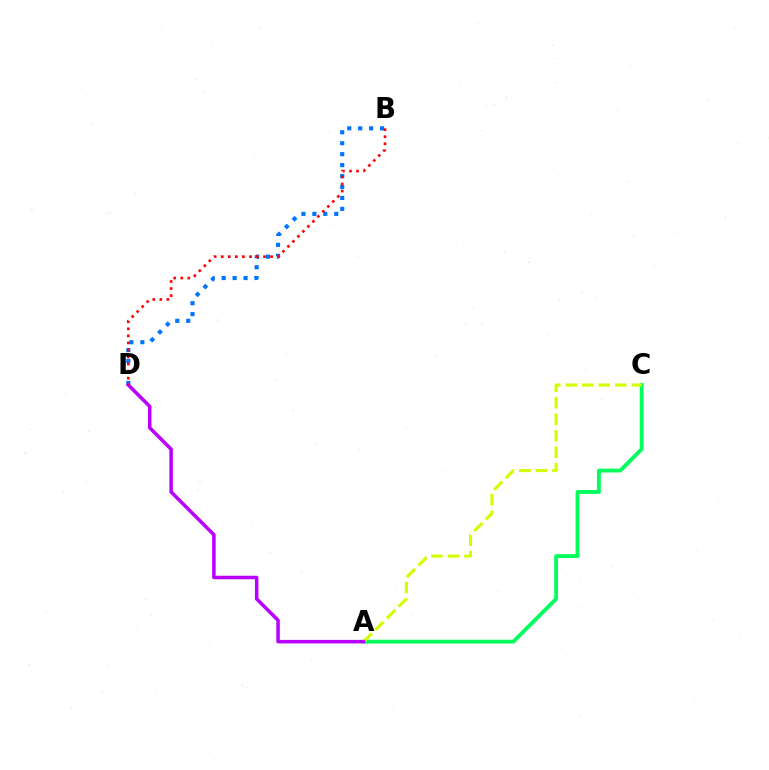{('A', 'C'): [{'color': '#00ff5c', 'line_style': 'solid', 'thickness': 2.76}, {'color': '#d1ff00', 'line_style': 'dashed', 'thickness': 2.24}], ('B', 'D'): [{'color': '#0074ff', 'line_style': 'dotted', 'thickness': 2.97}, {'color': '#ff0000', 'line_style': 'dotted', 'thickness': 1.92}], ('A', 'D'): [{'color': '#b900ff', 'line_style': 'solid', 'thickness': 2.53}]}